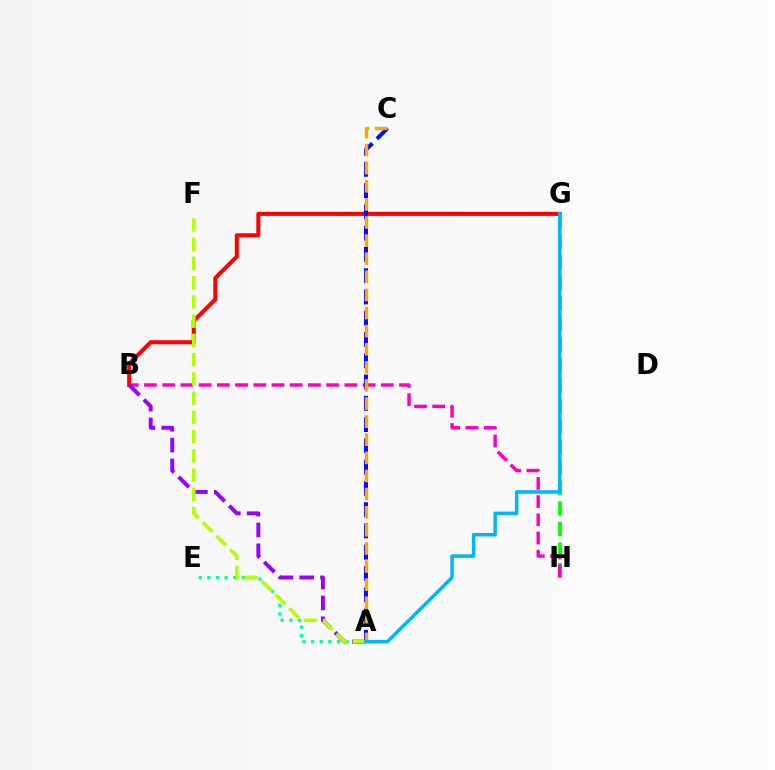{('A', 'E'): [{'color': '#00ff9d', 'line_style': 'dotted', 'thickness': 2.34}], ('B', 'G'): [{'color': '#ff0000', 'line_style': 'solid', 'thickness': 2.89}], ('G', 'H'): [{'color': '#08ff00', 'line_style': 'dashed', 'thickness': 2.79}], ('B', 'H'): [{'color': '#ff00bd', 'line_style': 'dashed', 'thickness': 2.47}], ('A', 'B'): [{'color': '#9b00ff', 'line_style': 'dashed', 'thickness': 2.83}], ('A', 'C'): [{'color': '#0010ff', 'line_style': 'dashed', 'thickness': 2.89}, {'color': '#ffa500', 'line_style': 'dashed', 'thickness': 2.46}], ('A', 'F'): [{'color': '#b3ff00', 'line_style': 'dashed', 'thickness': 2.61}], ('A', 'G'): [{'color': '#00b5ff', 'line_style': 'solid', 'thickness': 2.52}]}